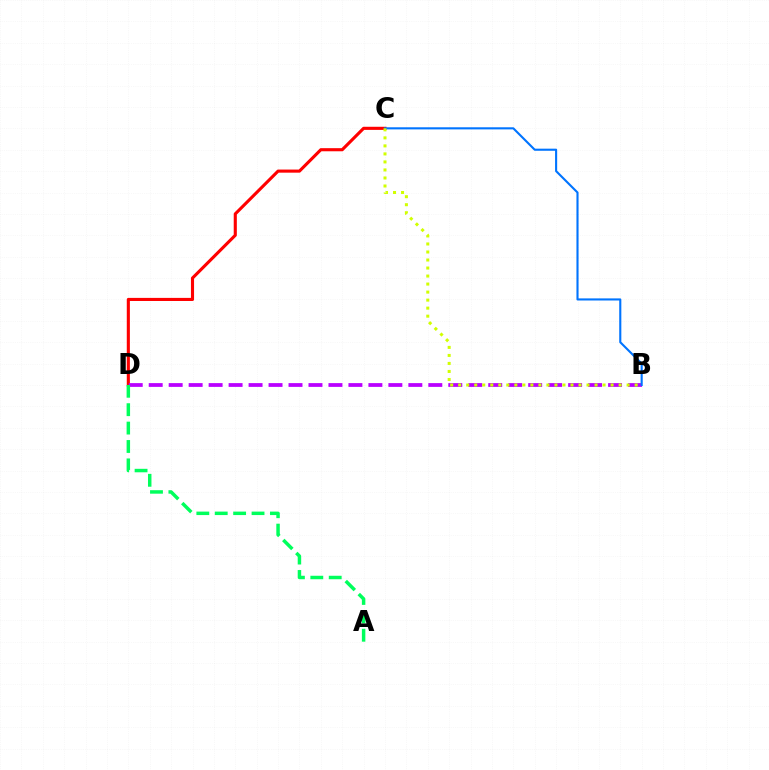{('C', 'D'): [{'color': '#ff0000', 'line_style': 'solid', 'thickness': 2.24}], ('B', 'D'): [{'color': '#b900ff', 'line_style': 'dashed', 'thickness': 2.71}], ('B', 'C'): [{'color': '#0074ff', 'line_style': 'solid', 'thickness': 1.52}, {'color': '#d1ff00', 'line_style': 'dotted', 'thickness': 2.18}], ('A', 'D'): [{'color': '#00ff5c', 'line_style': 'dashed', 'thickness': 2.5}]}